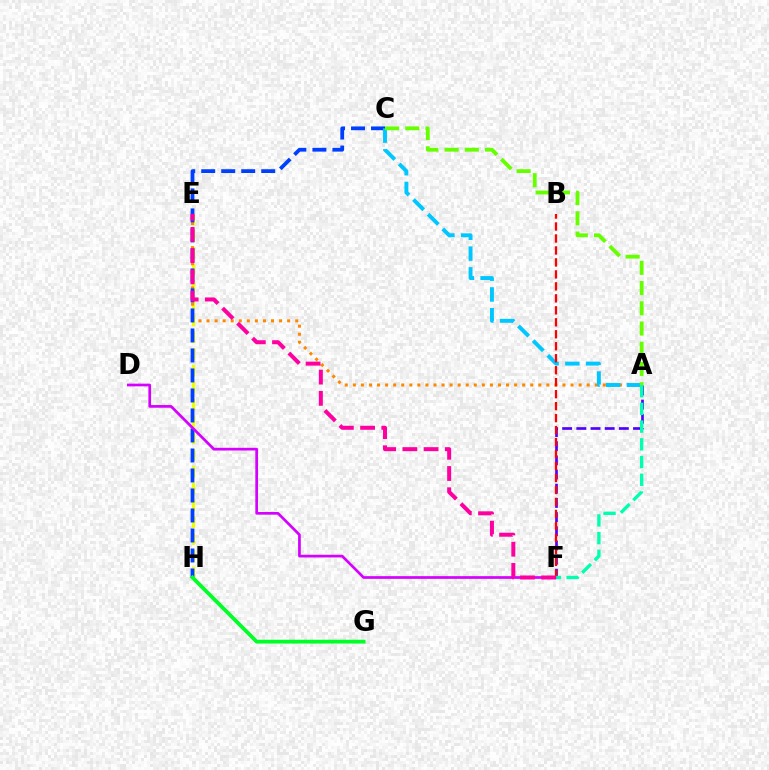{('E', 'H'): [{'color': '#eeff00', 'line_style': 'dashed', 'thickness': 2.28}], ('A', 'E'): [{'color': '#ff8800', 'line_style': 'dotted', 'thickness': 2.19}], ('C', 'H'): [{'color': '#003fff', 'line_style': 'dashed', 'thickness': 2.72}], ('D', 'F'): [{'color': '#d600ff', 'line_style': 'solid', 'thickness': 1.95}], ('A', 'C'): [{'color': '#00c7ff', 'line_style': 'dashed', 'thickness': 2.82}, {'color': '#66ff00', 'line_style': 'dashed', 'thickness': 2.75}], ('A', 'F'): [{'color': '#4f00ff', 'line_style': 'dashed', 'thickness': 1.93}, {'color': '#00ffaf', 'line_style': 'dashed', 'thickness': 2.41}], ('B', 'F'): [{'color': '#ff0000', 'line_style': 'dashed', 'thickness': 1.63}], ('E', 'F'): [{'color': '#ff00a0', 'line_style': 'dashed', 'thickness': 2.88}], ('G', 'H'): [{'color': '#00ff27', 'line_style': 'solid', 'thickness': 2.74}]}